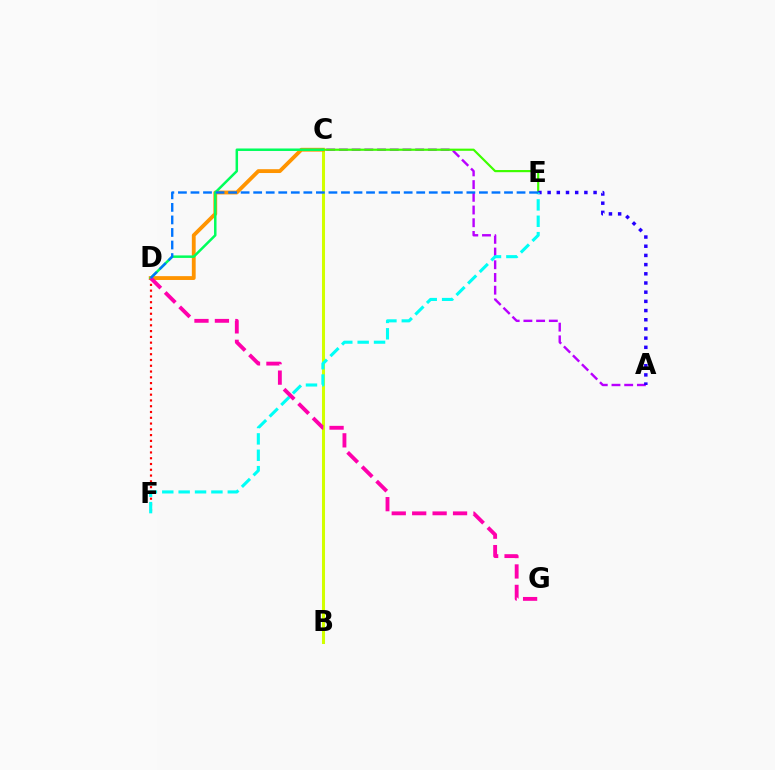{('A', 'C'): [{'color': '#b900ff', 'line_style': 'dashed', 'thickness': 1.73}], ('B', 'C'): [{'color': '#d1ff00', 'line_style': 'solid', 'thickness': 2.19}], ('C', 'D'): [{'color': '#ff9400', 'line_style': 'solid', 'thickness': 2.76}, {'color': '#00ff5c', 'line_style': 'solid', 'thickness': 1.8}], ('C', 'E'): [{'color': '#3dff00', 'line_style': 'solid', 'thickness': 1.56}], ('A', 'E'): [{'color': '#2500ff', 'line_style': 'dotted', 'thickness': 2.5}], ('D', 'F'): [{'color': '#ff0000', 'line_style': 'dotted', 'thickness': 1.57}], ('E', 'F'): [{'color': '#00fff6', 'line_style': 'dashed', 'thickness': 2.23}], ('D', 'G'): [{'color': '#ff00ac', 'line_style': 'dashed', 'thickness': 2.78}], ('D', 'E'): [{'color': '#0074ff', 'line_style': 'dashed', 'thickness': 1.7}]}